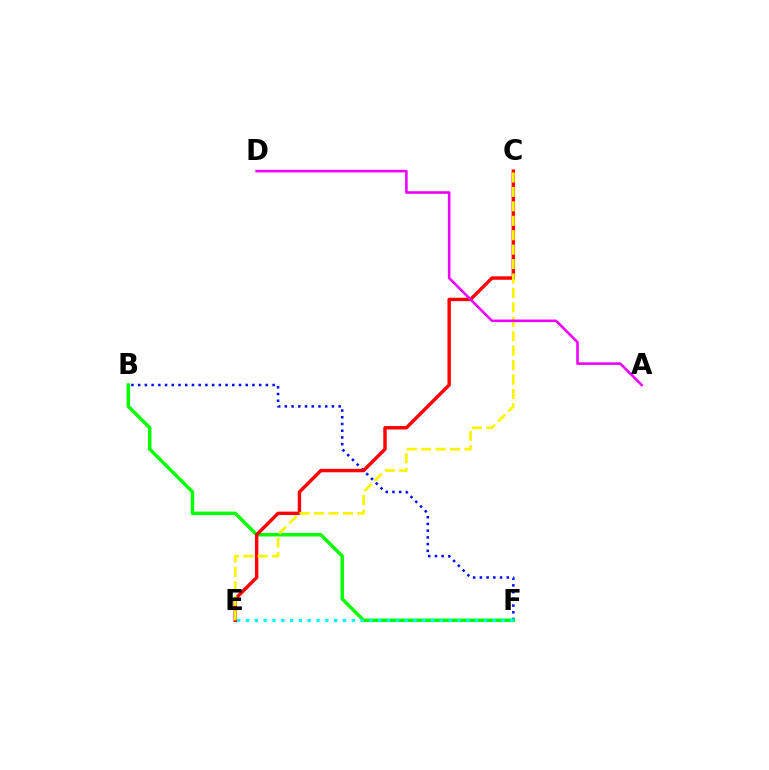{('B', 'F'): [{'color': '#0010ff', 'line_style': 'dotted', 'thickness': 1.83}, {'color': '#08ff00', 'line_style': 'solid', 'thickness': 2.5}], ('C', 'E'): [{'color': '#ff0000', 'line_style': 'solid', 'thickness': 2.46}, {'color': '#fcf500', 'line_style': 'dashed', 'thickness': 1.96}], ('E', 'F'): [{'color': '#00fff6', 'line_style': 'dotted', 'thickness': 2.39}], ('A', 'D'): [{'color': '#ee00ff', 'line_style': 'solid', 'thickness': 1.86}]}